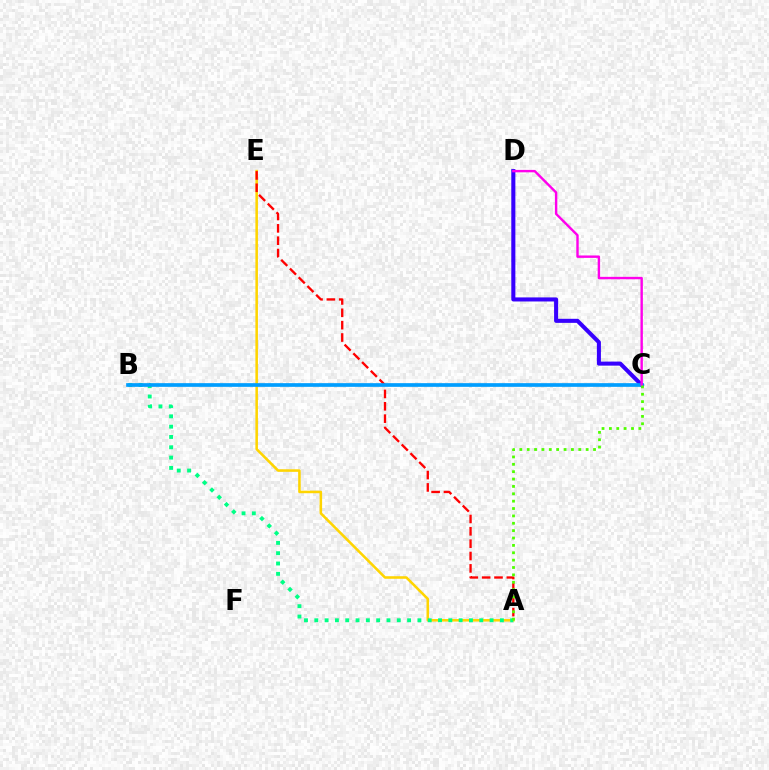{('A', 'E'): [{'color': '#ffd500', 'line_style': 'solid', 'thickness': 1.84}, {'color': '#ff0000', 'line_style': 'dashed', 'thickness': 1.68}], ('A', 'B'): [{'color': '#00ff86', 'line_style': 'dotted', 'thickness': 2.8}], ('C', 'D'): [{'color': '#3700ff', 'line_style': 'solid', 'thickness': 2.92}, {'color': '#ff00ed', 'line_style': 'solid', 'thickness': 1.74}], ('B', 'C'): [{'color': '#009eff', 'line_style': 'solid', 'thickness': 2.66}], ('A', 'C'): [{'color': '#4fff00', 'line_style': 'dotted', 'thickness': 2.0}]}